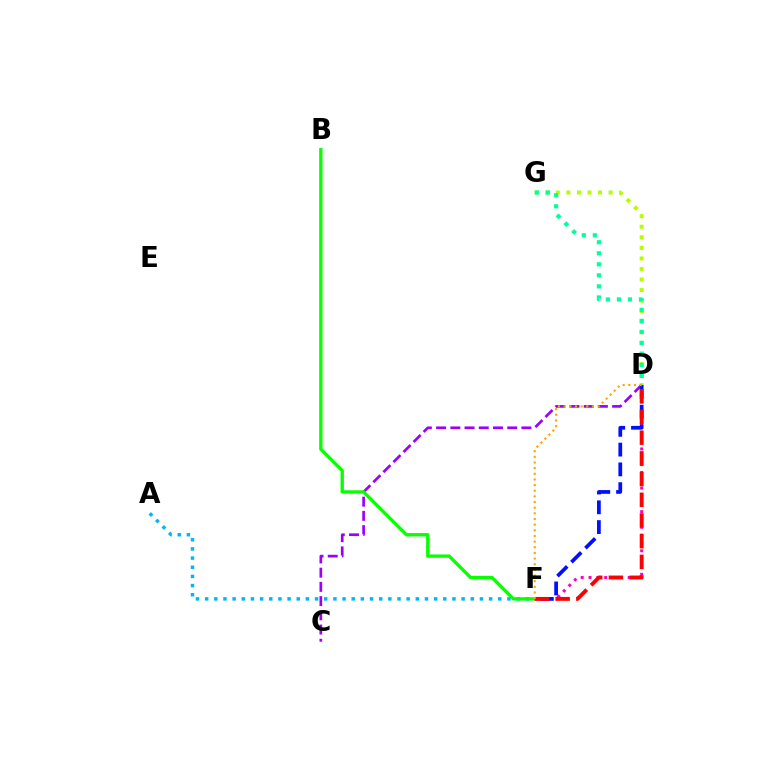{('D', 'G'): [{'color': '#b3ff00', 'line_style': 'dotted', 'thickness': 2.87}, {'color': '#00ff9d', 'line_style': 'dotted', 'thickness': 3.0}], ('C', 'D'): [{'color': '#9b00ff', 'line_style': 'dashed', 'thickness': 1.93}], ('D', 'F'): [{'color': '#ff00bd', 'line_style': 'dotted', 'thickness': 2.13}, {'color': '#0010ff', 'line_style': 'dashed', 'thickness': 2.69}, {'color': '#ff0000', 'line_style': 'dashed', 'thickness': 2.81}, {'color': '#ffa500', 'line_style': 'dotted', 'thickness': 1.54}], ('A', 'F'): [{'color': '#00b5ff', 'line_style': 'dotted', 'thickness': 2.49}], ('B', 'F'): [{'color': '#08ff00', 'line_style': 'solid', 'thickness': 2.4}]}